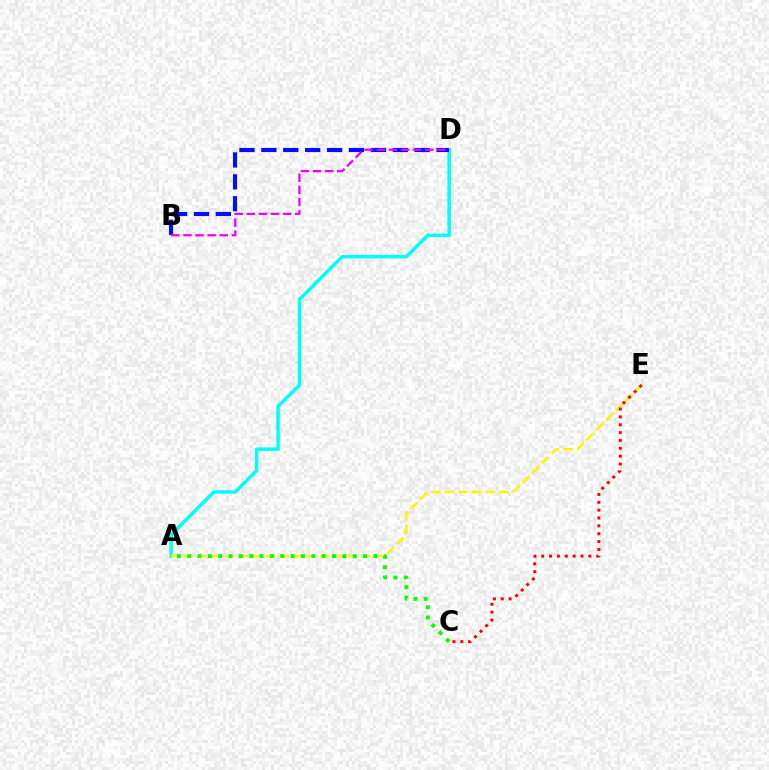{('A', 'D'): [{'color': '#00fff6', 'line_style': 'solid', 'thickness': 2.5}], ('B', 'D'): [{'color': '#0010ff', 'line_style': 'dashed', 'thickness': 2.98}, {'color': '#ee00ff', 'line_style': 'dashed', 'thickness': 1.64}], ('A', 'E'): [{'color': '#fcf500', 'line_style': 'dashed', 'thickness': 1.85}], ('A', 'C'): [{'color': '#08ff00', 'line_style': 'dotted', 'thickness': 2.81}], ('C', 'E'): [{'color': '#ff0000', 'line_style': 'dotted', 'thickness': 2.13}]}